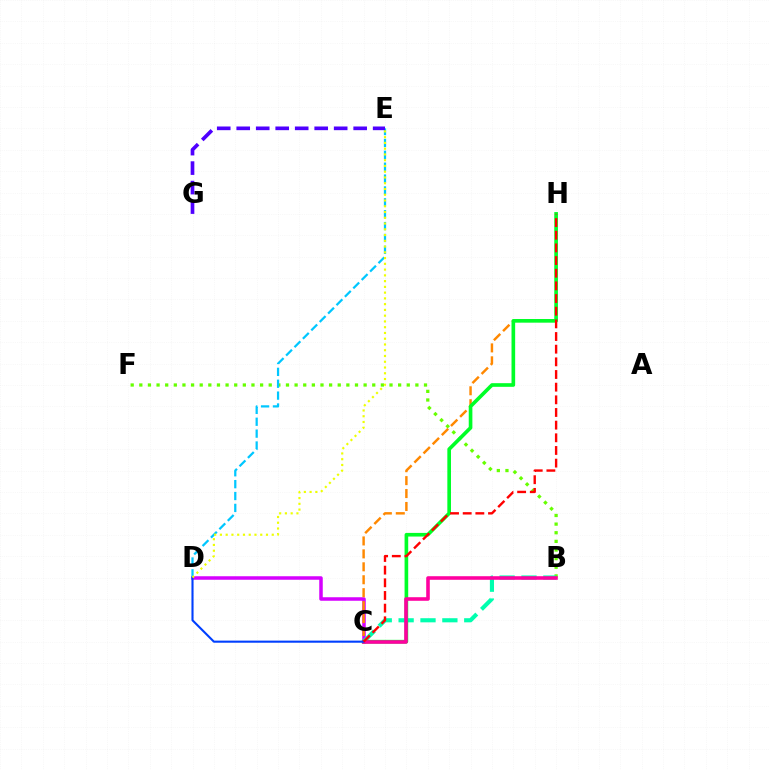{('B', 'F'): [{'color': '#66ff00', 'line_style': 'dotted', 'thickness': 2.34}], ('C', 'D'): [{'color': '#d600ff', 'line_style': 'solid', 'thickness': 2.53}, {'color': '#003fff', 'line_style': 'solid', 'thickness': 1.51}], ('B', 'C'): [{'color': '#00ffaf', 'line_style': 'dashed', 'thickness': 2.97}, {'color': '#ff00a0', 'line_style': 'solid', 'thickness': 2.58}], ('C', 'H'): [{'color': '#ff8800', 'line_style': 'dashed', 'thickness': 1.76}, {'color': '#00ff27', 'line_style': 'solid', 'thickness': 2.62}, {'color': '#ff0000', 'line_style': 'dashed', 'thickness': 1.72}], ('D', 'E'): [{'color': '#00c7ff', 'line_style': 'dashed', 'thickness': 1.61}, {'color': '#eeff00', 'line_style': 'dotted', 'thickness': 1.56}], ('E', 'G'): [{'color': '#4f00ff', 'line_style': 'dashed', 'thickness': 2.65}]}